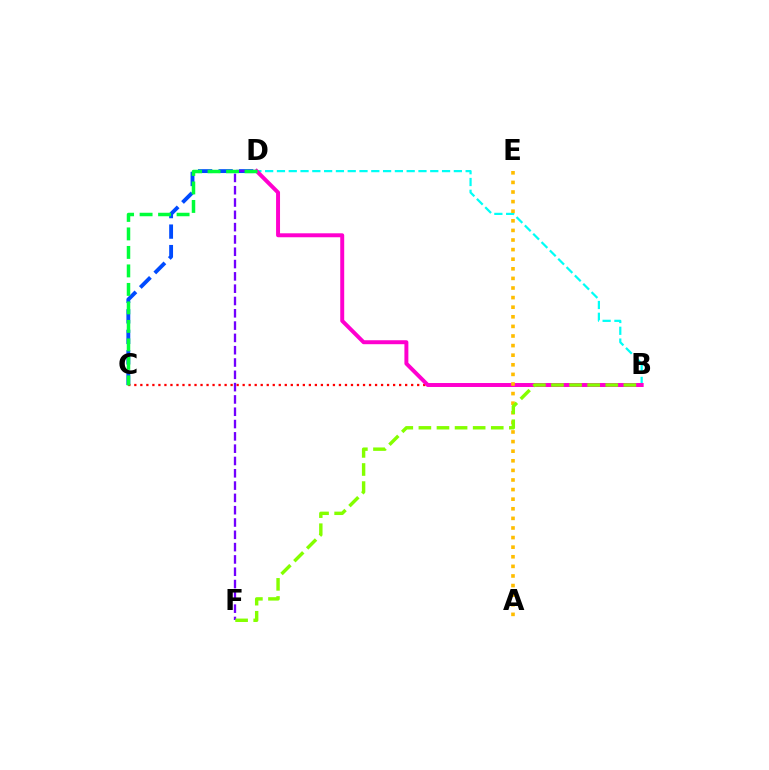{('C', 'D'): [{'color': '#004bff', 'line_style': 'dashed', 'thickness': 2.78}, {'color': '#00ff39', 'line_style': 'dashed', 'thickness': 2.51}], ('B', 'C'): [{'color': '#ff0000', 'line_style': 'dotted', 'thickness': 1.64}], ('D', 'F'): [{'color': '#7200ff', 'line_style': 'dashed', 'thickness': 1.67}], ('B', 'D'): [{'color': '#00fff6', 'line_style': 'dashed', 'thickness': 1.6}, {'color': '#ff00cf', 'line_style': 'solid', 'thickness': 2.85}], ('A', 'E'): [{'color': '#ffbd00', 'line_style': 'dotted', 'thickness': 2.61}], ('B', 'F'): [{'color': '#84ff00', 'line_style': 'dashed', 'thickness': 2.46}]}